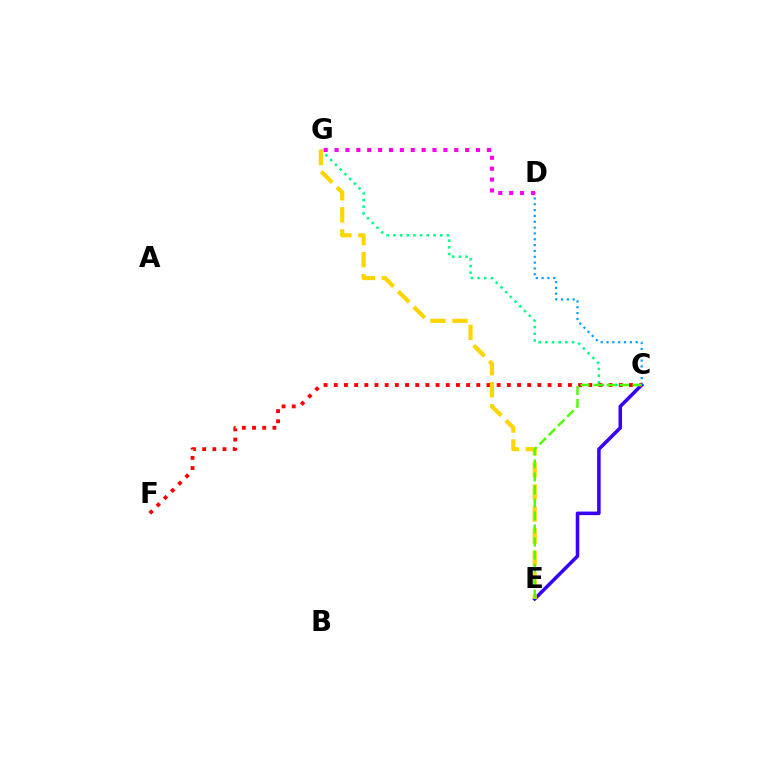{('C', 'G'): [{'color': '#00ff86', 'line_style': 'dotted', 'thickness': 1.82}], ('C', 'E'): [{'color': '#3700ff', 'line_style': 'solid', 'thickness': 2.54}, {'color': '#4fff00', 'line_style': 'dashed', 'thickness': 1.77}], ('C', 'D'): [{'color': '#009eff', 'line_style': 'dotted', 'thickness': 1.58}], ('D', 'G'): [{'color': '#ff00ed', 'line_style': 'dotted', 'thickness': 2.96}], ('C', 'F'): [{'color': '#ff0000', 'line_style': 'dotted', 'thickness': 2.77}], ('E', 'G'): [{'color': '#ffd500', 'line_style': 'dashed', 'thickness': 3.0}]}